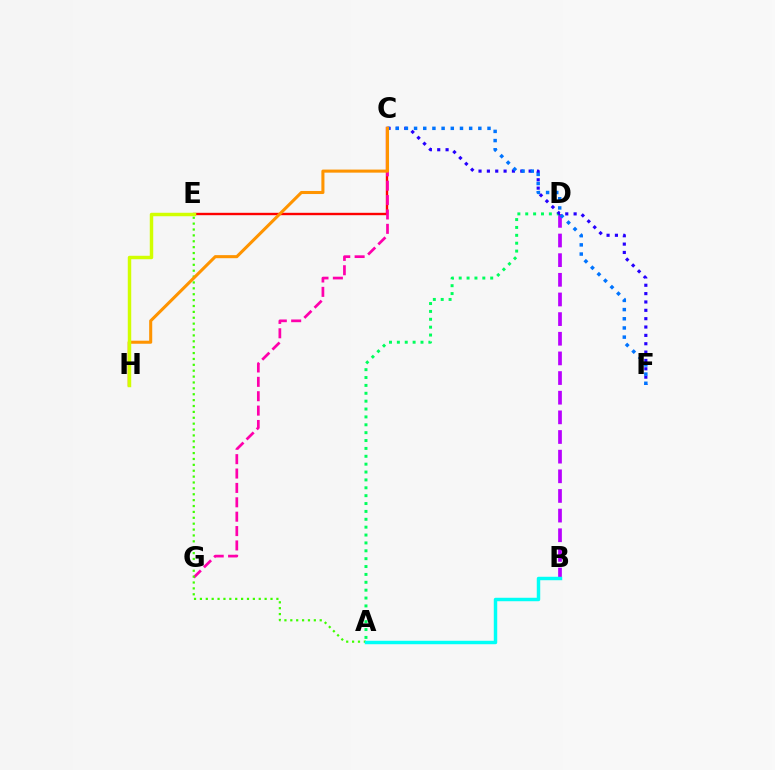{('B', 'D'): [{'color': '#b900ff', 'line_style': 'dashed', 'thickness': 2.67}], ('C', 'E'): [{'color': '#ff0000', 'line_style': 'solid', 'thickness': 1.72}], ('A', 'D'): [{'color': '#00ff5c', 'line_style': 'dotted', 'thickness': 2.14}], ('C', 'F'): [{'color': '#2500ff', 'line_style': 'dotted', 'thickness': 2.27}, {'color': '#0074ff', 'line_style': 'dotted', 'thickness': 2.49}], ('C', 'G'): [{'color': '#ff00ac', 'line_style': 'dashed', 'thickness': 1.95}], ('A', 'E'): [{'color': '#3dff00', 'line_style': 'dotted', 'thickness': 1.6}], ('C', 'H'): [{'color': '#ff9400', 'line_style': 'solid', 'thickness': 2.21}], ('A', 'B'): [{'color': '#00fff6', 'line_style': 'solid', 'thickness': 2.48}], ('E', 'H'): [{'color': '#d1ff00', 'line_style': 'solid', 'thickness': 2.49}]}